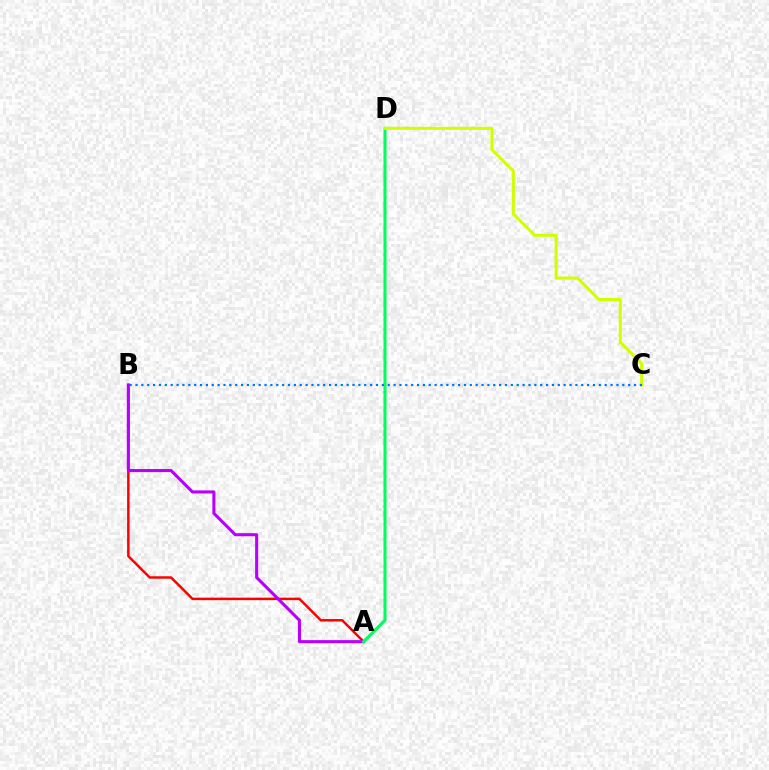{('A', 'B'): [{'color': '#ff0000', 'line_style': 'solid', 'thickness': 1.78}, {'color': '#b900ff', 'line_style': 'solid', 'thickness': 2.22}], ('A', 'D'): [{'color': '#00ff5c', 'line_style': 'solid', 'thickness': 2.21}], ('C', 'D'): [{'color': '#d1ff00', 'line_style': 'solid', 'thickness': 2.21}], ('B', 'C'): [{'color': '#0074ff', 'line_style': 'dotted', 'thickness': 1.59}]}